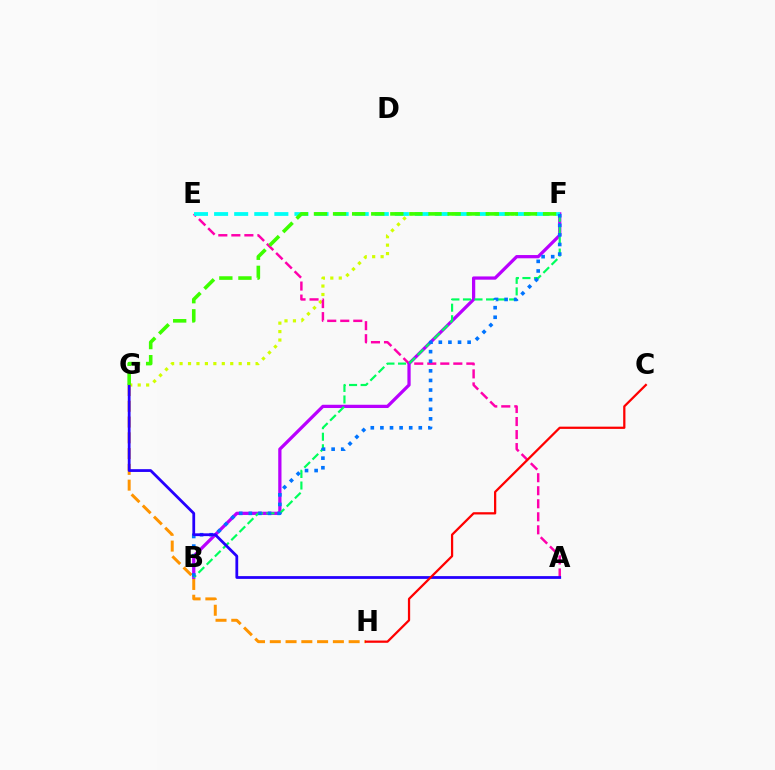{('F', 'G'): [{'color': '#d1ff00', 'line_style': 'dotted', 'thickness': 2.29}, {'color': '#3dff00', 'line_style': 'dashed', 'thickness': 2.59}], ('A', 'E'): [{'color': '#ff00ac', 'line_style': 'dashed', 'thickness': 1.77}], ('B', 'F'): [{'color': '#b900ff', 'line_style': 'solid', 'thickness': 2.34}, {'color': '#00ff5c', 'line_style': 'dashed', 'thickness': 1.57}, {'color': '#0074ff', 'line_style': 'dotted', 'thickness': 2.61}], ('E', 'F'): [{'color': '#00fff6', 'line_style': 'dashed', 'thickness': 2.73}], ('G', 'H'): [{'color': '#ff9400', 'line_style': 'dashed', 'thickness': 2.14}], ('A', 'G'): [{'color': '#2500ff', 'line_style': 'solid', 'thickness': 2.0}], ('C', 'H'): [{'color': '#ff0000', 'line_style': 'solid', 'thickness': 1.62}]}